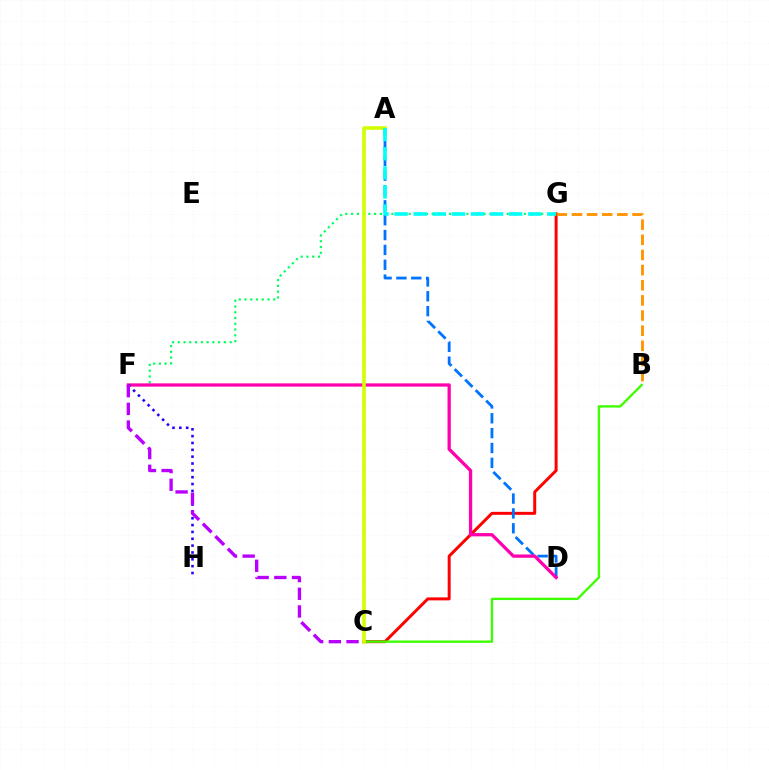{('C', 'G'): [{'color': '#ff0000', 'line_style': 'solid', 'thickness': 2.14}], ('F', 'G'): [{'color': '#00ff5c', 'line_style': 'dotted', 'thickness': 1.57}], ('A', 'D'): [{'color': '#0074ff', 'line_style': 'dashed', 'thickness': 2.02}], ('D', 'F'): [{'color': '#ff00ac', 'line_style': 'solid', 'thickness': 2.36}], ('F', 'H'): [{'color': '#2500ff', 'line_style': 'dotted', 'thickness': 1.86}], ('B', 'C'): [{'color': '#3dff00', 'line_style': 'solid', 'thickness': 1.69}], ('A', 'C'): [{'color': '#d1ff00', 'line_style': 'solid', 'thickness': 2.6}], ('A', 'G'): [{'color': '#00fff6', 'line_style': 'dashed', 'thickness': 2.59}], ('C', 'F'): [{'color': '#b900ff', 'line_style': 'dashed', 'thickness': 2.4}], ('B', 'G'): [{'color': '#ff9400', 'line_style': 'dashed', 'thickness': 2.06}]}